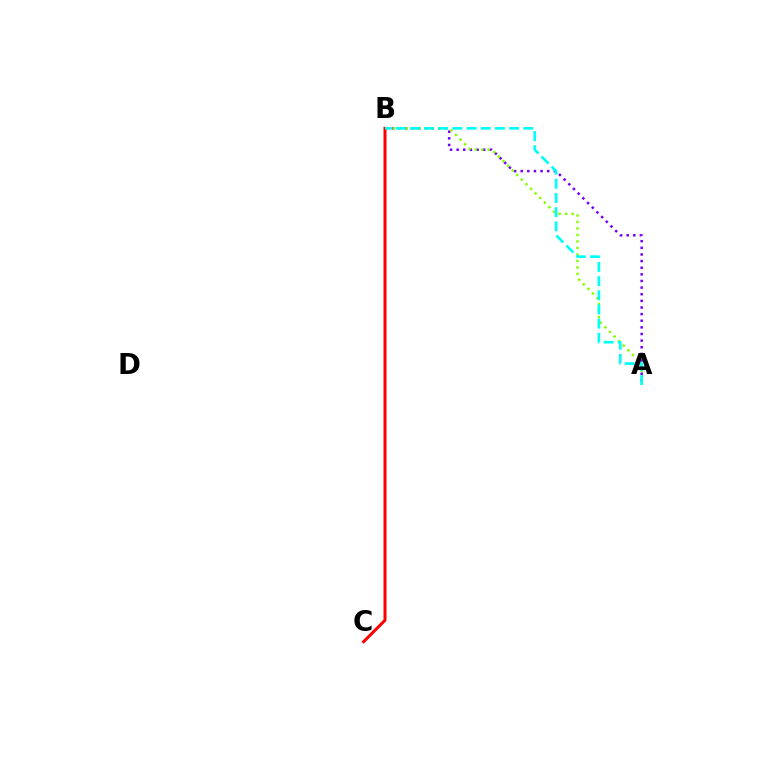{('A', 'B'): [{'color': '#7200ff', 'line_style': 'dotted', 'thickness': 1.8}, {'color': '#84ff00', 'line_style': 'dotted', 'thickness': 1.76}, {'color': '#00fff6', 'line_style': 'dashed', 'thickness': 1.93}], ('B', 'C'): [{'color': '#ff0000', 'line_style': 'solid', 'thickness': 2.17}]}